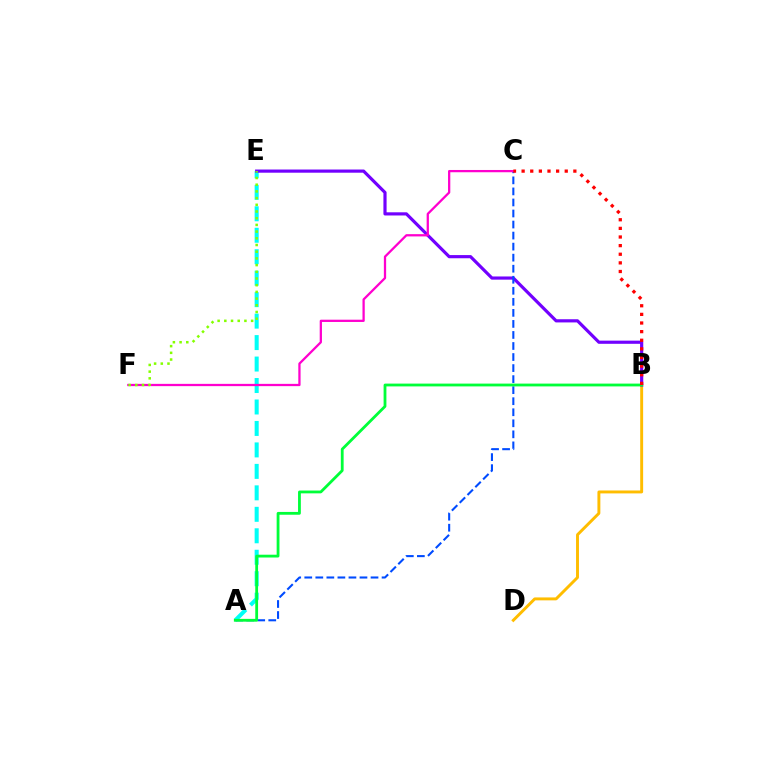{('B', 'D'): [{'color': '#ffbd00', 'line_style': 'solid', 'thickness': 2.11}], ('A', 'E'): [{'color': '#00fff6', 'line_style': 'dashed', 'thickness': 2.92}], ('B', 'E'): [{'color': '#7200ff', 'line_style': 'solid', 'thickness': 2.29}], ('A', 'C'): [{'color': '#004bff', 'line_style': 'dashed', 'thickness': 1.5}], ('C', 'F'): [{'color': '#ff00cf', 'line_style': 'solid', 'thickness': 1.63}], ('E', 'F'): [{'color': '#84ff00', 'line_style': 'dotted', 'thickness': 1.82}], ('A', 'B'): [{'color': '#00ff39', 'line_style': 'solid', 'thickness': 2.02}], ('B', 'C'): [{'color': '#ff0000', 'line_style': 'dotted', 'thickness': 2.34}]}